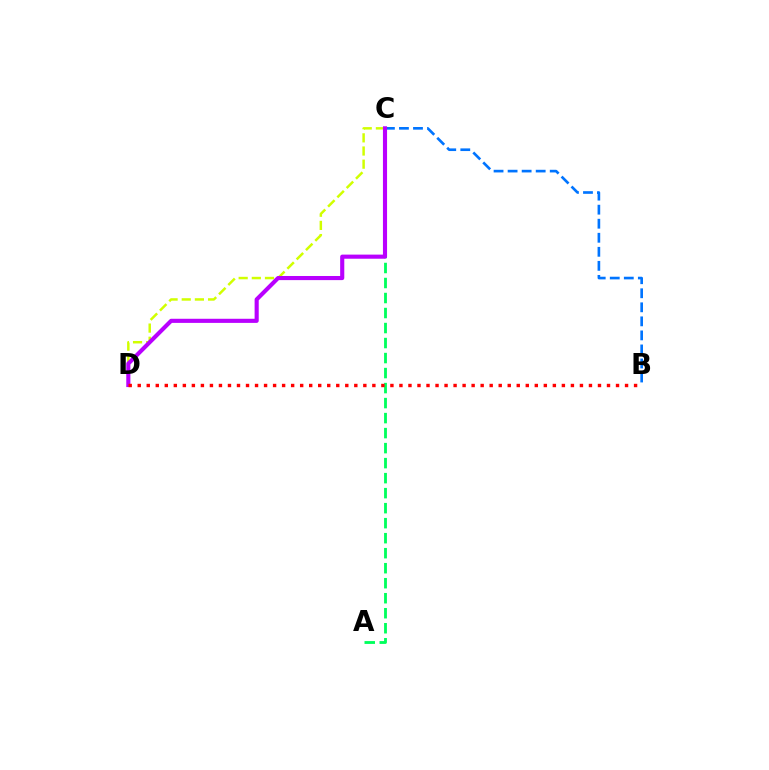{('B', 'C'): [{'color': '#0074ff', 'line_style': 'dashed', 'thickness': 1.91}], ('C', 'D'): [{'color': '#d1ff00', 'line_style': 'dashed', 'thickness': 1.79}, {'color': '#b900ff', 'line_style': 'solid', 'thickness': 2.96}], ('A', 'C'): [{'color': '#00ff5c', 'line_style': 'dashed', 'thickness': 2.04}], ('B', 'D'): [{'color': '#ff0000', 'line_style': 'dotted', 'thickness': 2.45}]}